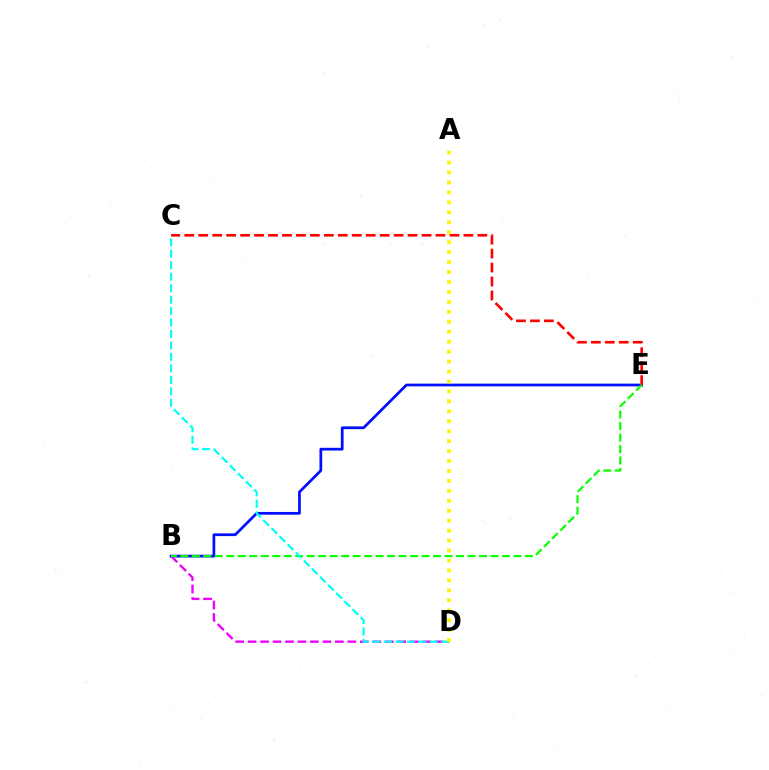{('B', 'E'): [{'color': '#0010ff', 'line_style': 'solid', 'thickness': 1.97}, {'color': '#08ff00', 'line_style': 'dashed', 'thickness': 1.56}], ('C', 'E'): [{'color': '#ff0000', 'line_style': 'dashed', 'thickness': 1.9}], ('B', 'D'): [{'color': '#ee00ff', 'line_style': 'dashed', 'thickness': 1.69}], ('C', 'D'): [{'color': '#00fff6', 'line_style': 'dashed', 'thickness': 1.56}], ('A', 'D'): [{'color': '#fcf500', 'line_style': 'dotted', 'thickness': 2.7}]}